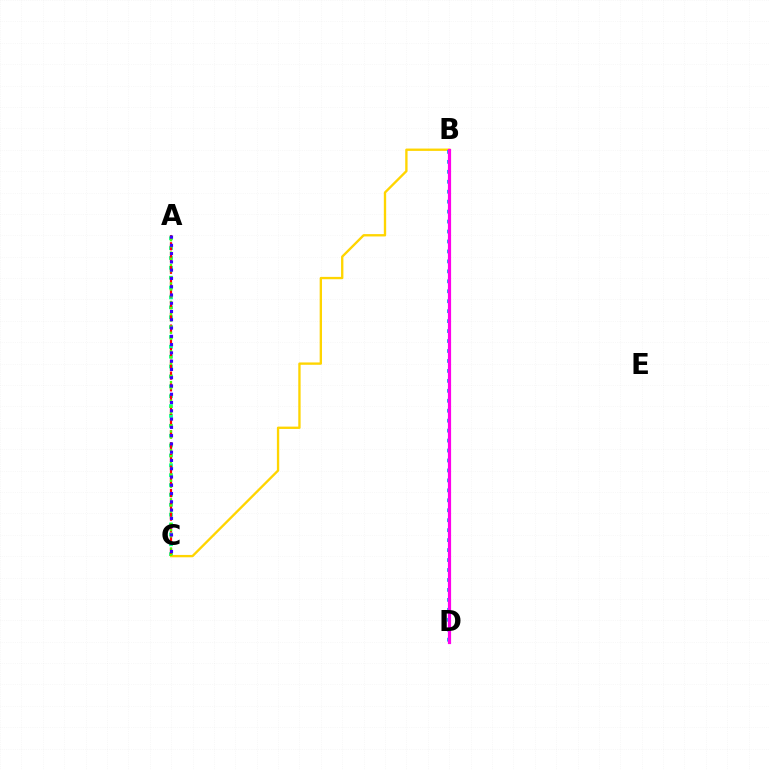{('A', 'C'): [{'color': '#00ff86', 'line_style': 'dotted', 'thickness': 2.68}, {'color': '#ff0000', 'line_style': 'dashed', 'thickness': 1.6}, {'color': '#4fff00', 'line_style': 'dotted', 'thickness': 1.68}, {'color': '#3700ff', 'line_style': 'dotted', 'thickness': 2.25}], ('B', 'C'): [{'color': '#ffd500', 'line_style': 'solid', 'thickness': 1.69}], ('B', 'D'): [{'color': '#009eff', 'line_style': 'dotted', 'thickness': 2.7}, {'color': '#ff00ed', 'line_style': 'solid', 'thickness': 2.3}]}